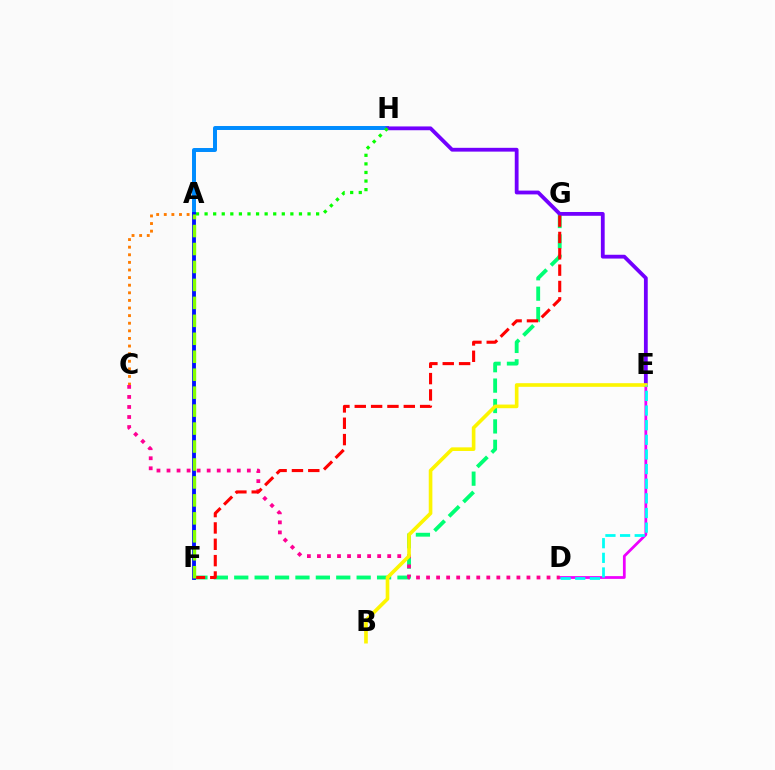{('A', 'H'): [{'color': '#008cff', 'line_style': 'solid', 'thickness': 2.86}, {'color': '#08ff00', 'line_style': 'dotted', 'thickness': 2.33}], ('D', 'E'): [{'color': '#ee00ff', 'line_style': 'solid', 'thickness': 1.98}, {'color': '#00fff6', 'line_style': 'dashed', 'thickness': 1.99}], ('F', 'G'): [{'color': '#00ff74', 'line_style': 'dashed', 'thickness': 2.77}, {'color': '#ff0000', 'line_style': 'dashed', 'thickness': 2.22}], ('E', 'H'): [{'color': '#7200ff', 'line_style': 'solid', 'thickness': 2.74}], ('A', 'C'): [{'color': '#ff7c00', 'line_style': 'dotted', 'thickness': 2.07}], ('C', 'D'): [{'color': '#ff0094', 'line_style': 'dotted', 'thickness': 2.73}], ('B', 'E'): [{'color': '#fcf500', 'line_style': 'solid', 'thickness': 2.62}], ('A', 'F'): [{'color': '#0010ff', 'line_style': 'solid', 'thickness': 2.77}, {'color': '#84ff00', 'line_style': 'dashed', 'thickness': 2.44}]}